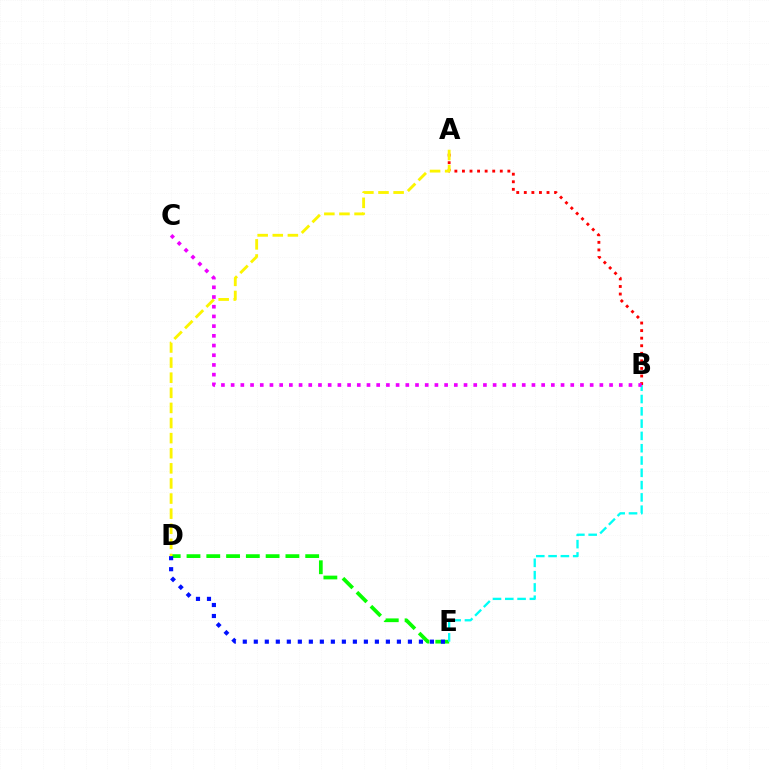{('D', 'E'): [{'color': '#08ff00', 'line_style': 'dashed', 'thickness': 2.69}, {'color': '#0010ff', 'line_style': 'dotted', 'thickness': 2.99}], ('B', 'E'): [{'color': '#00fff6', 'line_style': 'dashed', 'thickness': 1.67}], ('A', 'B'): [{'color': '#ff0000', 'line_style': 'dotted', 'thickness': 2.06}], ('A', 'D'): [{'color': '#fcf500', 'line_style': 'dashed', 'thickness': 2.05}], ('B', 'C'): [{'color': '#ee00ff', 'line_style': 'dotted', 'thickness': 2.64}]}